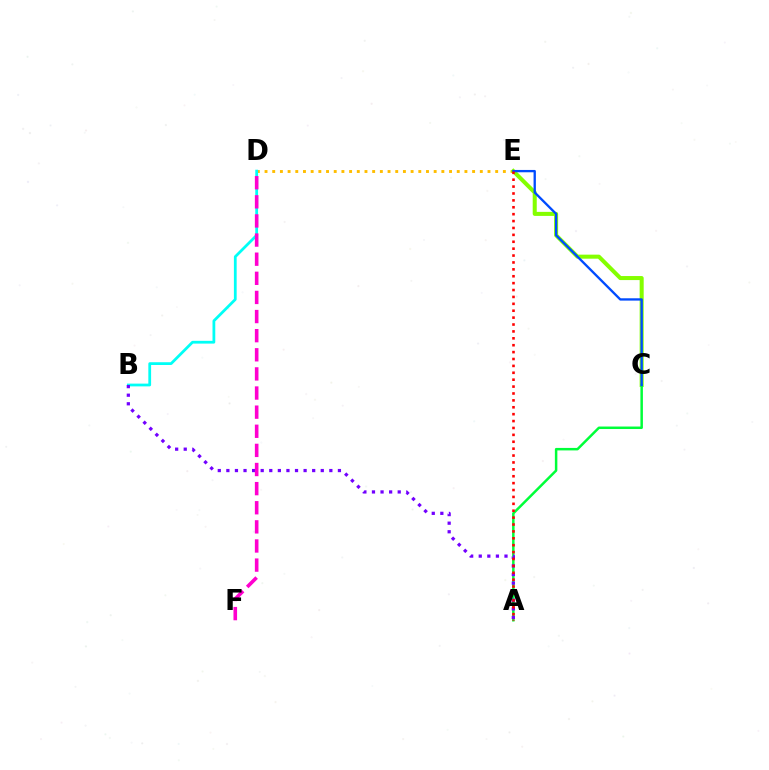{('D', 'E'): [{'color': '#ffbd00', 'line_style': 'dotted', 'thickness': 2.09}], ('B', 'D'): [{'color': '#00fff6', 'line_style': 'solid', 'thickness': 1.99}], ('C', 'E'): [{'color': '#84ff00', 'line_style': 'solid', 'thickness': 2.91}, {'color': '#004bff', 'line_style': 'solid', 'thickness': 1.67}], ('A', 'C'): [{'color': '#00ff39', 'line_style': 'solid', 'thickness': 1.79}], ('A', 'B'): [{'color': '#7200ff', 'line_style': 'dotted', 'thickness': 2.33}], ('A', 'E'): [{'color': '#ff0000', 'line_style': 'dotted', 'thickness': 1.87}], ('D', 'F'): [{'color': '#ff00cf', 'line_style': 'dashed', 'thickness': 2.6}]}